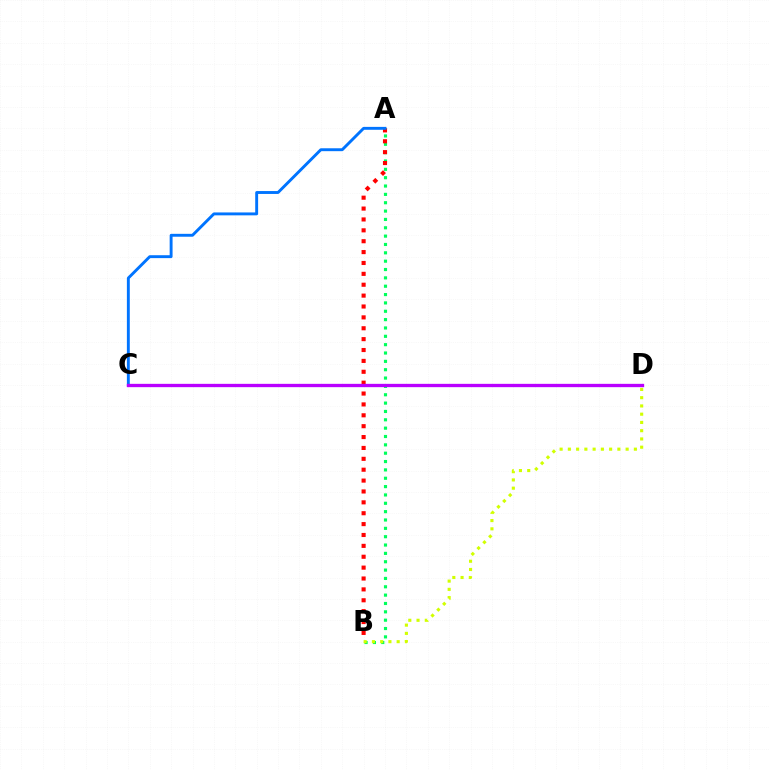{('A', 'B'): [{'color': '#00ff5c', 'line_style': 'dotted', 'thickness': 2.27}, {'color': '#ff0000', 'line_style': 'dotted', 'thickness': 2.96}], ('B', 'D'): [{'color': '#d1ff00', 'line_style': 'dotted', 'thickness': 2.24}], ('A', 'C'): [{'color': '#0074ff', 'line_style': 'solid', 'thickness': 2.09}], ('C', 'D'): [{'color': '#b900ff', 'line_style': 'solid', 'thickness': 2.39}]}